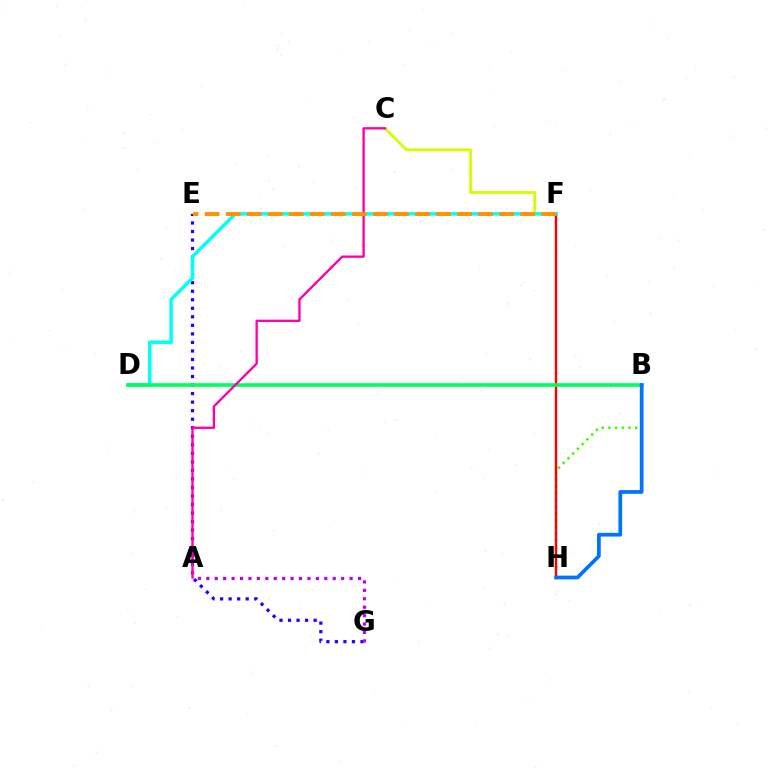{('B', 'H'): [{'color': '#3dff00', 'line_style': 'dotted', 'thickness': 1.82}, {'color': '#0074ff', 'line_style': 'solid', 'thickness': 2.68}], ('C', 'F'): [{'color': '#d1ff00', 'line_style': 'solid', 'thickness': 2.02}], ('E', 'G'): [{'color': '#2500ff', 'line_style': 'dotted', 'thickness': 2.32}], ('F', 'H'): [{'color': '#ff0000', 'line_style': 'solid', 'thickness': 1.74}], ('D', 'F'): [{'color': '#00fff6', 'line_style': 'solid', 'thickness': 2.49}], ('A', 'G'): [{'color': '#b900ff', 'line_style': 'dotted', 'thickness': 2.29}], ('B', 'D'): [{'color': '#00ff5c', 'line_style': 'solid', 'thickness': 2.61}], ('A', 'C'): [{'color': '#ff00ac', 'line_style': 'solid', 'thickness': 1.69}], ('E', 'F'): [{'color': '#ff9400', 'line_style': 'dashed', 'thickness': 2.86}]}